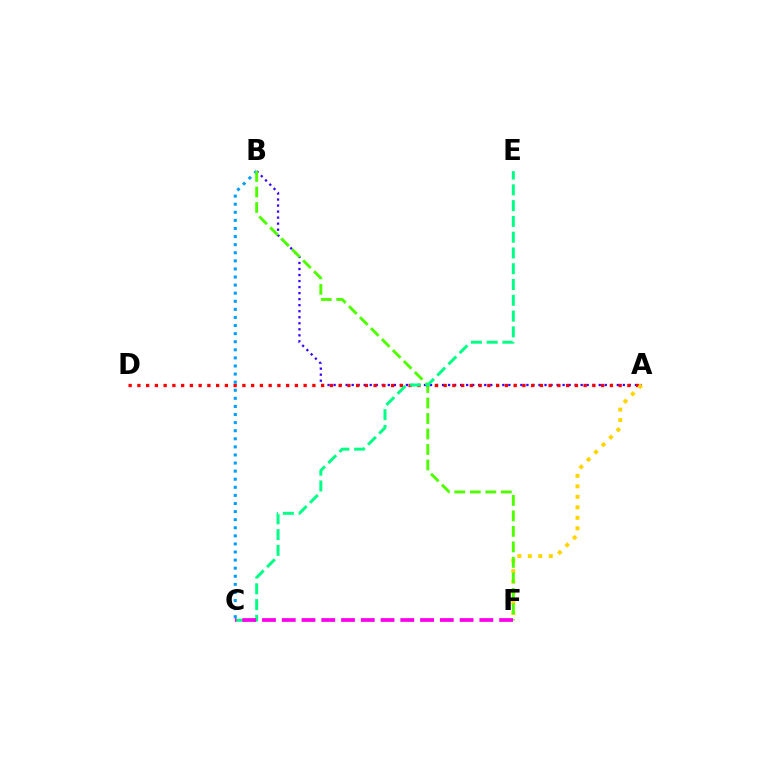{('A', 'B'): [{'color': '#3700ff', 'line_style': 'dotted', 'thickness': 1.64}], ('A', 'D'): [{'color': '#ff0000', 'line_style': 'dotted', 'thickness': 2.38}], ('A', 'F'): [{'color': '#ffd500', 'line_style': 'dotted', 'thickness': 2.85}], ('B', 'C'): [{'color': '#009eff', 'line_style': 'dotted', 'thickness': 2.2}], ('B', 'F'): [{'color': '#4fff00', 'line_style': 'dashed', 'thickness': 2.1}], ('C', 'E'): [{'color': '#00ff86', 'line_style': 'dashed', 'thickness': 2.14}], ('C', 'F'): [{'color': '#ff00ed', 'line_style': 'dashed', 'thickness': 2.68}]}